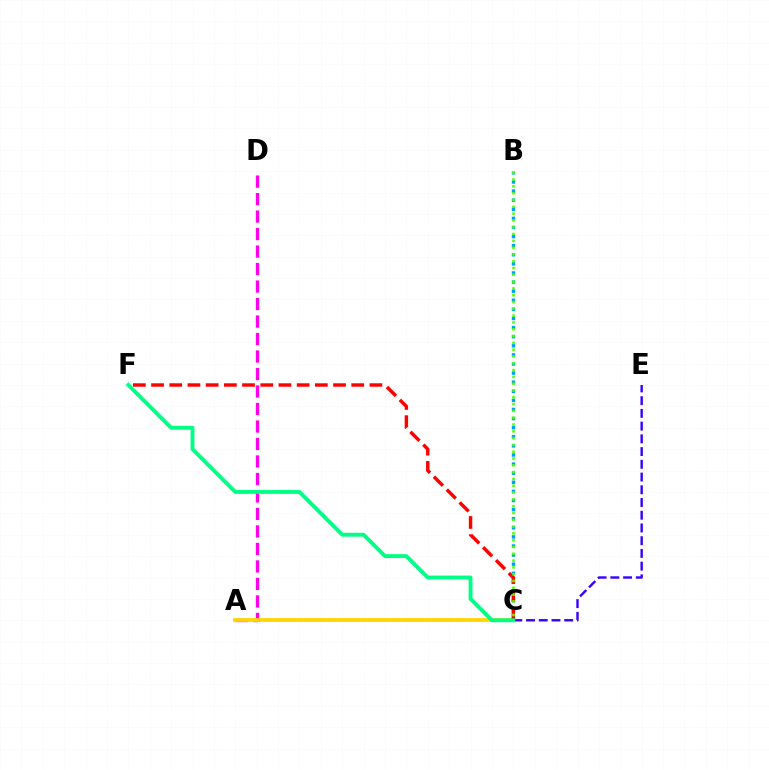{('A', 'D'): [{'color': '#ff00ed', 'line_style': 'dashed', 'thickness': 2.38}], ('B', 'C'): [{'color': '#009eff', 'line_style': 'dotted', 'thickness': 2.47}, {'color': '#4fff00', 'line_style': 'dotted', 'thickness': 1.85}], ('A', 'C'): [{'color': '#ffd500', 'line_style': 'solid', 'thickness': 2.72}], ('C', 'F'): [{'color': '#ff0000', 'line_style': 'dashed', 'thickness': 2.47}, {'color': '#00ff86', 'line_style': 'solid', 'thickness': 2.8}], ('C', 'E'): [{'color': '#3700ff', 'line_style': 'dashed', 'thickness': 1.73}]}